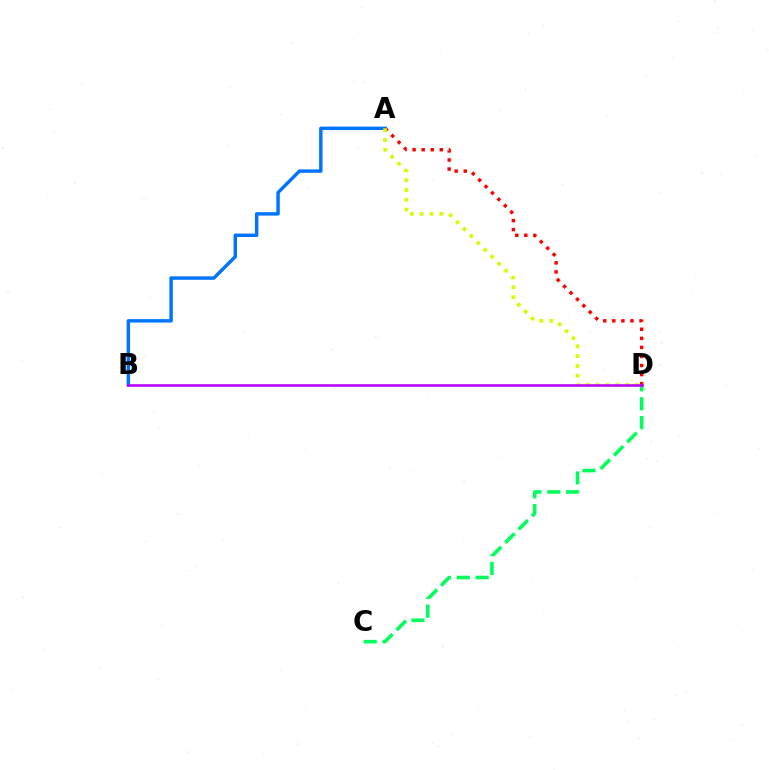{('A', 'B'): [{'color': '#0074ff', 'line_style': 'solid', 'thickness': 2.47}], ('C', 'D'): [{'color': '#00ff5c', 'line_style': 'dashed', 'thickness': 2.56}], ('A', 'D'): [{'color': '#ff0000', 'line_style': 'dotted', 'thickness': 2.46}, {'color': '#d1ff00', 'line_style': 'dotted', 'thickness': 2.66}], ('B', 'D'): [{'color': '#b900ff', 'line_style': 'solid', 'thickness': 1.85}]}